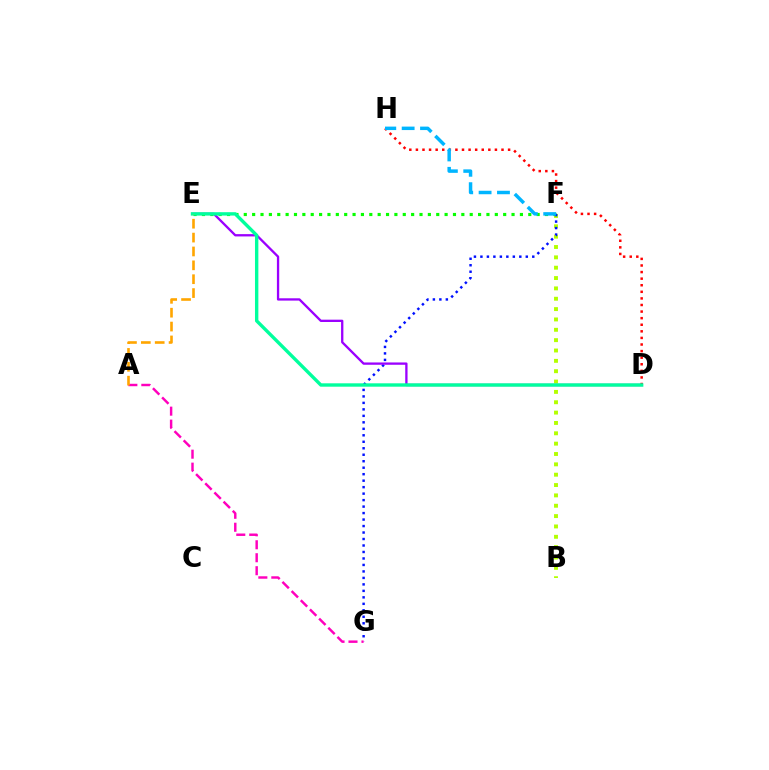{('B', 'F'): [{'color': '#b3ff00', 'line_style': 'dotted', 'thickness': 2.81}], ('D', 'H'): [{'color': '#ff0000', 'line_style': 'dotted', 'thickness': 1.79}], ('E', 'F'): [{'color': '#08ff00', 'line_style': 'dotted', 'thickness': 2.27}], ('F', 'G'): [{'color': '#0010ff', 'line_style': 'dotted', 'thickness': 1.76}], ('F', 'H'): [{'color': '#00b5ff', 'line_style': 'dashed', 'thickness': 2.5}], ('A', 'G'): [{'color': '#ff00bd', 'line_style': 'dashed', 'thickness': 1.76}], ('D', 'E'): [{'color': '#9b00ff', 'line_style': 'solid', 'thickness': 1.67}, {'color': '#00ff9d', 'line_style': 'solid', 'thickness': 2.44}], ('A', 'E'): [{'color': '#ffa500', 'line_style': 'dashed', 'thickness': 1.88}]}